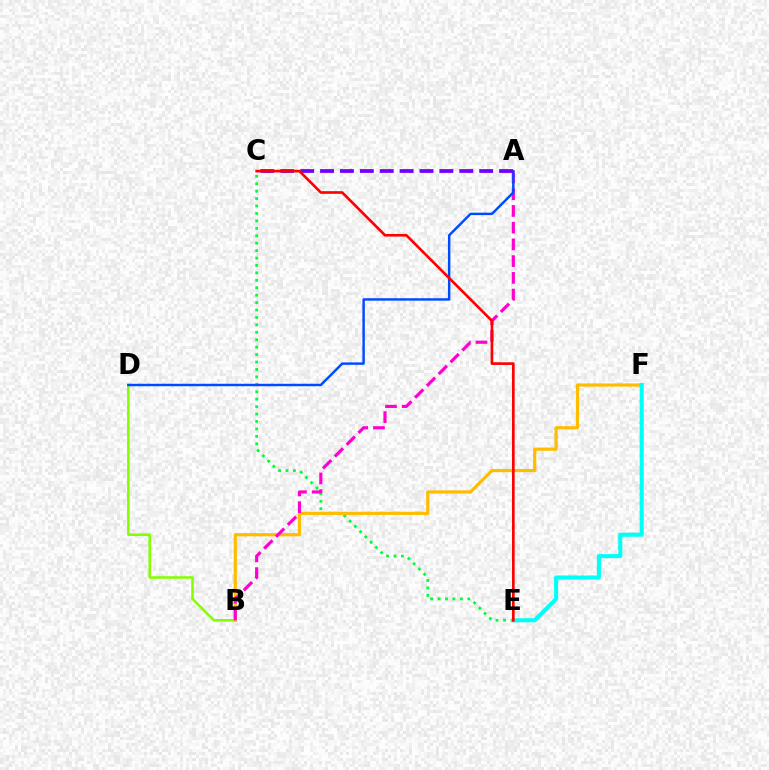{('B', 'D'): [{'color': '#84ff00', 'line_style': 'solid', 'thickness': 1.84}], ('C', 'E'): [{'color': '#00ff39', 'line_style': 'dotted', 'thickness': 2.02}, {'color': '#ff0000', 'line_style': 'solid', 'thickness': 1.91}], ('B', 'F'): [{'color': '#ffbd00', 'line_style': 'solid', 'thickness': 2.31}], ('A', 'B'): [{'color': '#ff00cf', 'line_style': 'dashed', 'thickness': 2.27}], ('E', 'F'): [{'color': '#00fff6', 'line_style': 'solid', 'thickness': 2.93}], ('A', 'D'): [{'color': '#004bff', 'line_style': 'solid', 'thickness': 1.76}], ('A', 'C'): [{'color': '#7200ff', 'line_style': 'dashed', 'thickness': 2.7}]}